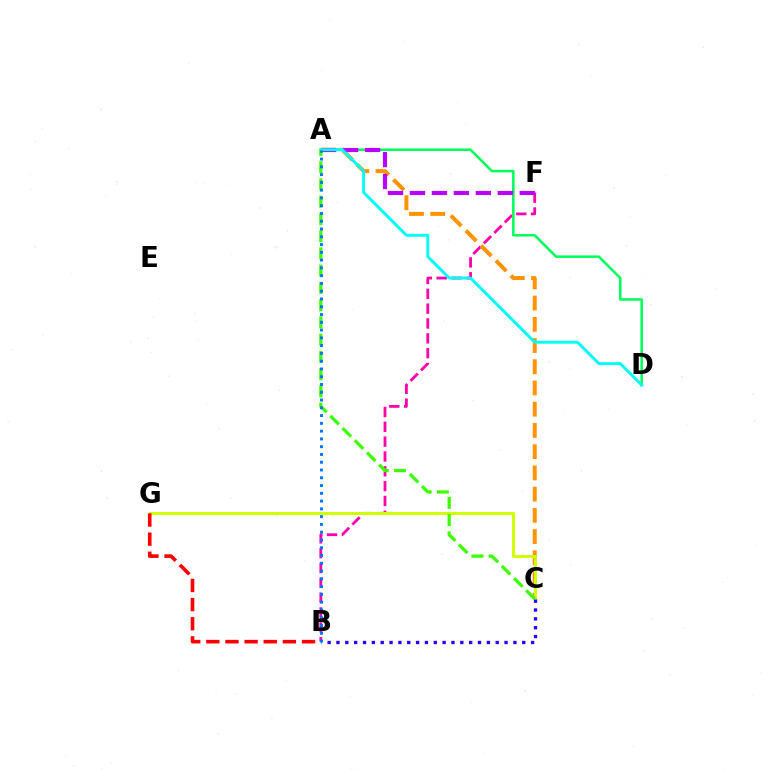{('B', 'F'): [{'color': '#ff00ac', 'line_style': 'dashed', 'thickness': 2.02}], ('A', 'C'): [{'color': '#ff9400', 'line_style': 'dashed', 'thickness': 2.88}, {'color': '#3dff00', 'line_style': 'dashed', 'thickness': 2.34}], ('A', 'D'): [{'color': '#00ff5c', 'line_style': 'solid', 'thickness': 1.83}, {'color': '#00fff6', 'line_style': 'solid', 'thickness': 2.11}], ('A', 'F'): [{'color': '#b900ff', 'line_style': 'dashed', 'thickness': 2.98}], ('C', 'G'): [{'color': '#d1ff00', 'line_style': 'solid', 'thickness': 2.14}], ('B', 'C'): [{'color': '#2500ff', 'line_style': 'dotted', 'thickness': 2.4}], ('A', 'B'): [{'color': '#0074ff', 'line_style': 'dotted', 'thickness': 2.11}], ('B', 'G'): [{'color': '#ff0000', 'line_style': 'dashed', 'thickness': 2.6}]}